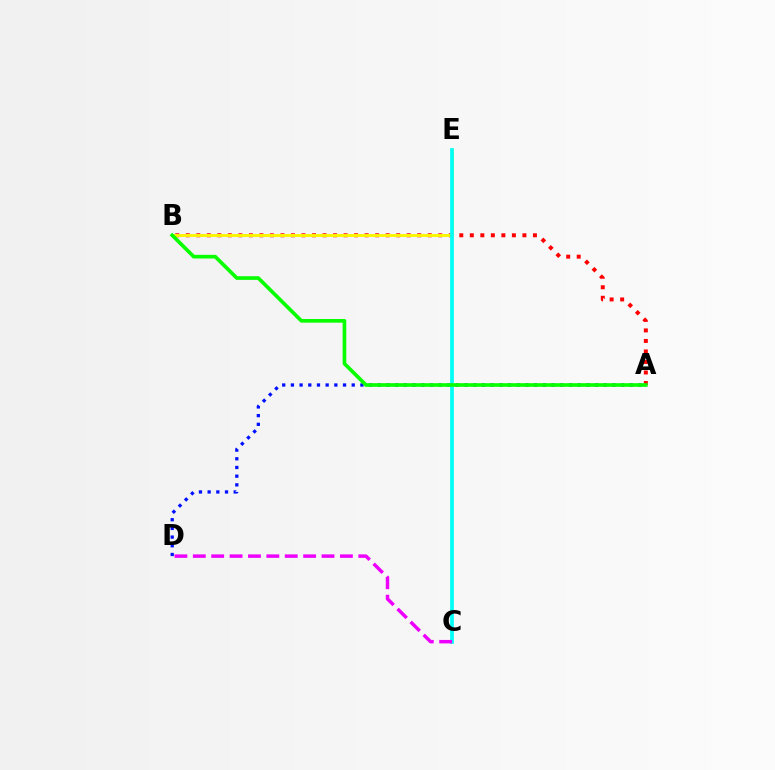{('A', 'D'): [{'color': '#0010ff', 'line_style': 'dotted', 'thickness': 2.36}], ('A', 'B'): [{'color': '#ff0000', 'line_style': 'dotted', 'thickness': 2.86}, {'color': '#08ff00', 'line_style': 'solid', 'thickness': 2.64}], ('B', 'E'): [{'color': '#fcf500', 'line_style': 'solid', 'thickness': 2.11}], ('C', 'E'): [{'color': '#00fff6', 'line_style': 'solid', 'thickness': 2.7}], ('C', 'D'): [{'color': '#ee00ff', 'line_style': 'dashed', 'thickness': 2.5}]}